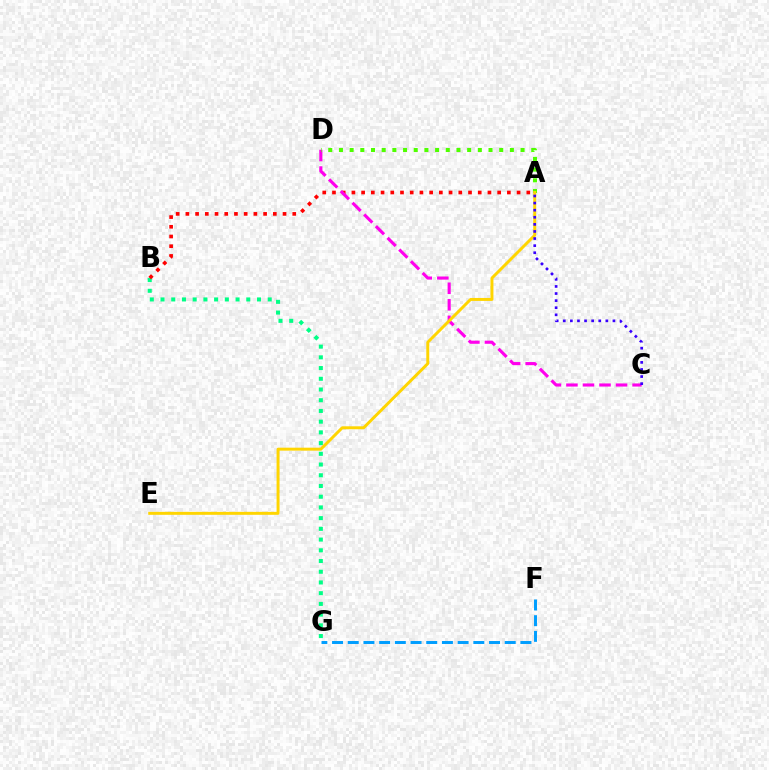{('B', 'G'): [{'color': '#00ff86', 'line_style': 'dotted', 'thickness': 2.91}], ('A', 'B'): [{'color': '#ff0000', 'line_style': 'dotted', 'thickness': 2.64}], ('C', 'D'): [{'color': '#ff00ed', 'line_style': 'dashed', 'thickness': 2.25}], ('A', 'D'): [{'color': '#4fff00', 'line_style': 'dotted', 'thickness': 2.9}], ('A', 'E'): [{'color': '#ffd500', 'line_style': 'solid', 'thickness': 2.13}], ('A', 'C'): [{'color': '#3700ff', 'line_style': 'dotted', 'thickness': 1.93}], ('F', 'G'): [{'color': '#009eff', 'line_style': 'dashed', 'thickness': 2.13}]}